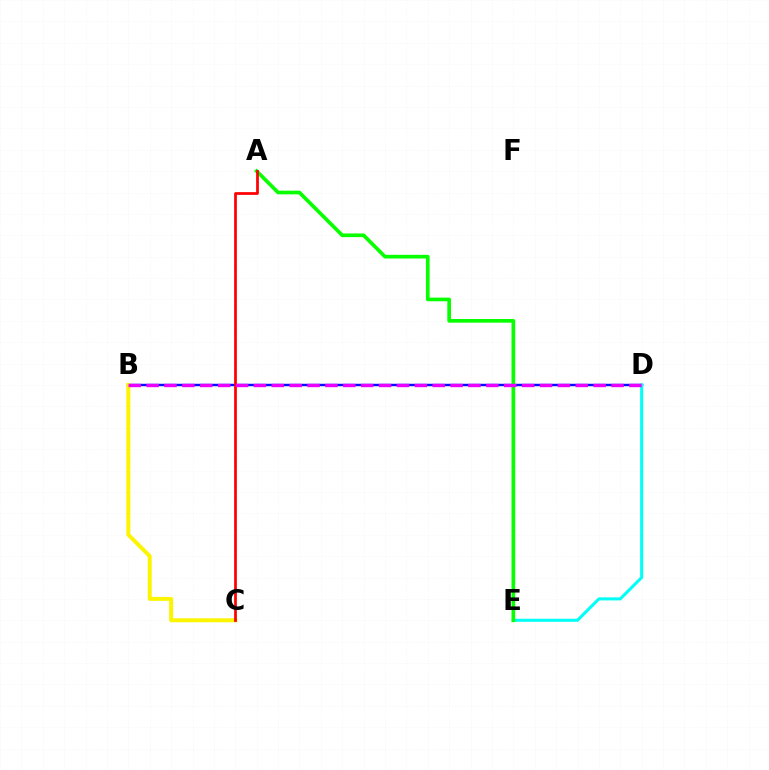{('B', 'D'): [{'color': '#0010ff', 'line_style': 'solid', 'thickness': 1.76}, {'color': '#ee00ff', 'line_style': 'dashed', 'thickness': 2.43}], ('B', 'C'): [{'color': '#fcf500', 'line_style': 'solid', 'thickness': 2.86}], ('D', 'E'): [{'color': '#00fff6', 'line_style': 'solid', 'thickness': 2.2}], ('A', 'E'): [{'color': '#08ff00', 'line_style': 'solid', 'thickness': 2.65}], ('A', 'C'): [{'color': '#ff0000', 'line_style': 'solid', 'thickness': 1.97}]}